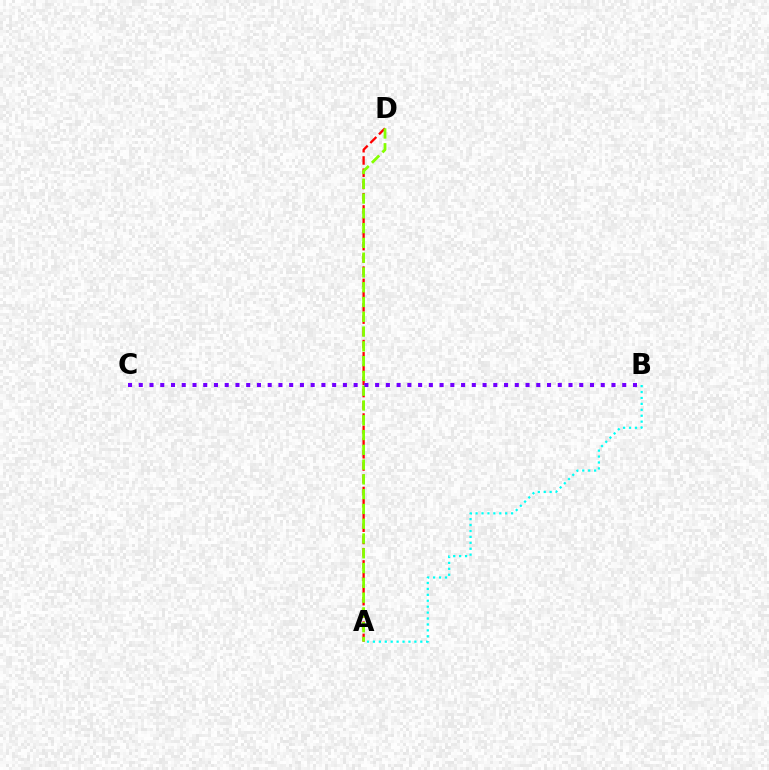{('A', 'B'): [{'color': '#00fff6', 'line_style': 'dotted', 'thickness': 1.61}], ('A', 'D'): [{'color': '#ff0000', 'line_style': 'dashed', 'thickness': 1.66}, {'color': '#84ff00', 'line_style': 'dashed', 'thickness': 2.01}], ('B', 'C'): [{'color': '#7200ff', 'line_style': 'dotted', 'thickness': 2.92}]}